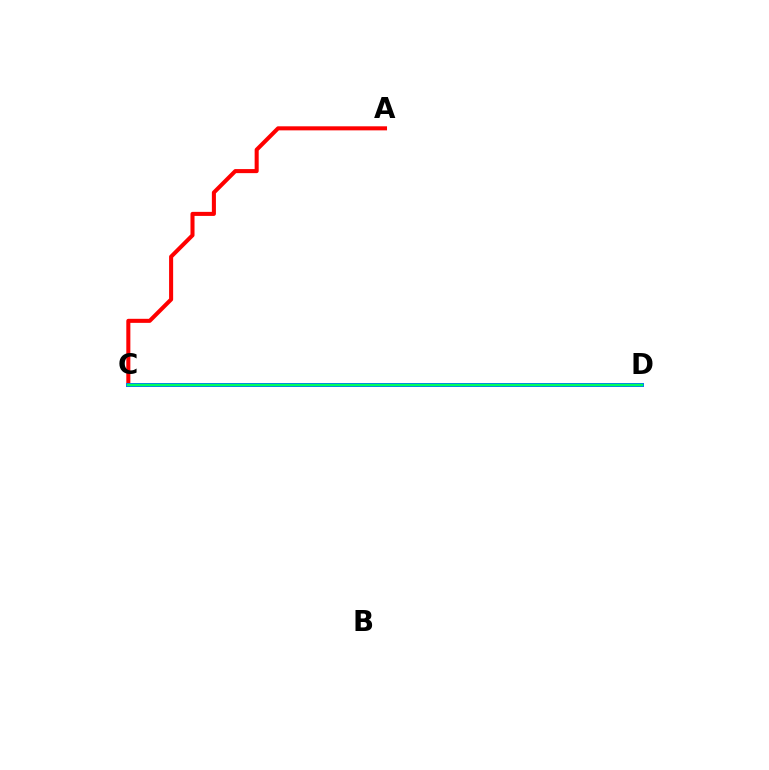{('C', 'D'): [{'color': '#b900ff', 'line_style': 'solid', 'thickness': 2.65}, {'color': '#d1ff00', 'line_style': 'dotted', 'thickness': 1.83}, {'color': '#0074ff', 'line_style': 'solid', 'thickness': 2.81}, {'color': '#00ff5c', 'line_style': 'solid', 'thickness': 1.73}], ('A', 'C'): [{'color': '#ff0000', 'line_style': 'solid', 'thickness': 2.92}]}